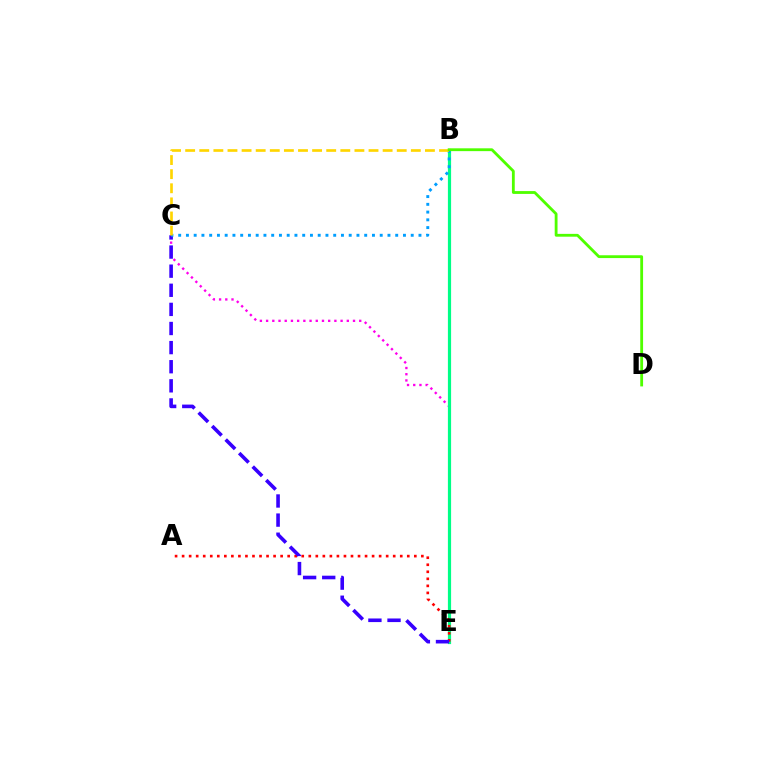{('C', 'E'): [{'color': '#ff00ed', 'line_style': 'dotted', 'thickness': 1.69}, {'color': '#3700ff', 'line_style': 'dashed', 'thickness': 2.6}], ('B', 'E'): [{'color': '#00ff86', 'line_style': 'solid', 'thickness': 2.3}], ('A', 'E'): [{'color': '#ff0000', 'line_style': 'dotted', 'thickness': 1.91}], ('B', 'C'): [{'color': '#009eff', 'line_style': 'dotted', 'thickness': 2.11}, {'color': '#ffd500', 'line_style': 'dashed', 'thickness': 1.92}], ('B', 'D'): [{'color': '#4fff00', 'line_style': 'solid', 'thickness': 2.03}]}